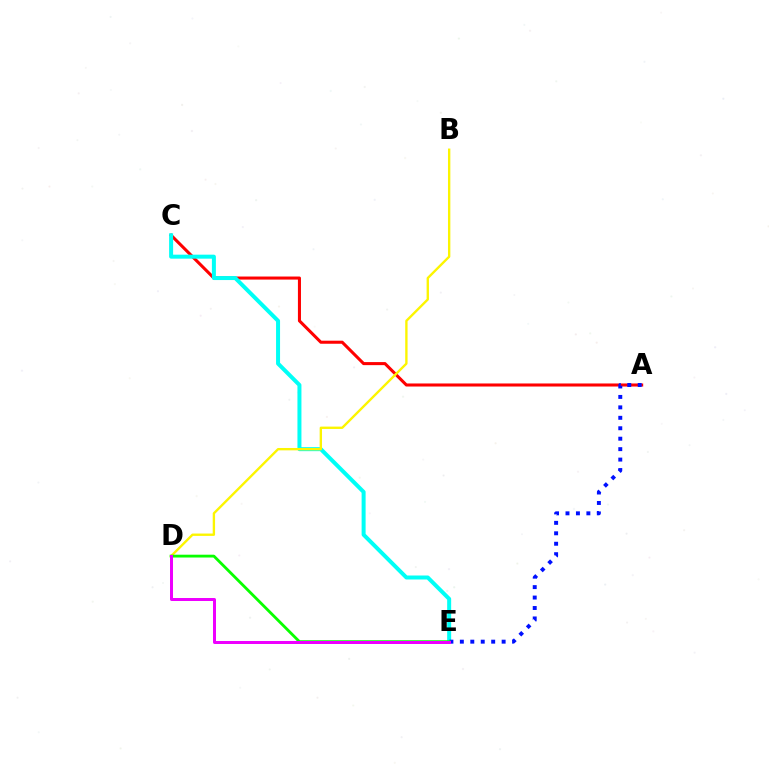{('A', 'C'): [{'color': '#ff0000', 'line_style': 'solid', 'thickness': 2.2}], ('C', 'E'): [{'color': '#00fff6', 'line_style': 'solid', 'thickness': 2.88}], ('A', 'E'): [{'color': '#0010ff', 'line_style': 'dotted', 'thickness': 2.84}], ('B', 'D'): [{'color': '#fcf500', 'line_style': 'solid', 'thickness': 1.7}], ('D', 'E'): [{'color': '#08ff00', 'line_style': 'solid', 'thickness': 2.03}, {'color': '#ee00ff', 'line_style': 'solid', 'thickness': 2.16}]}